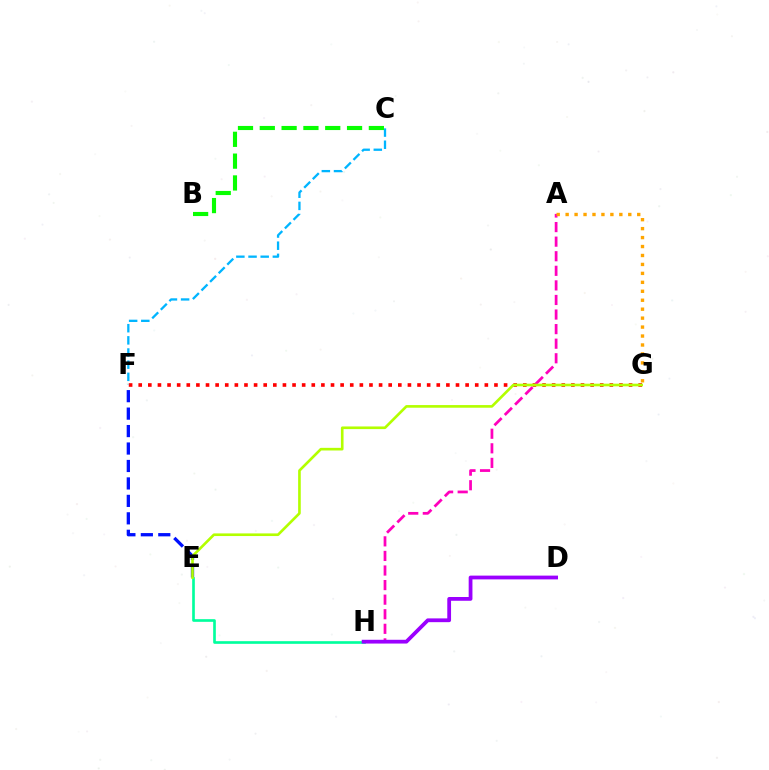{('E', 'F'): [{'color': '#0010ff', 'line_style': 'dashed', 'thickness': 2.37}], ('F', 'G'): [{'color': '#ff0000', 'line_style': 'dotted', 'thickness': 2.61}], ('A', 'H'): [{'color': '#ff00bd', 'line_style': 'dashed', 'thickness': 1.98}], ('E', 'H'): [{'color': '#00ff9d', 'line_style': 'solid', 'thickness': 1.92}], ('C', 'F'): [{'color': '#00b5ff', 'line_style': 'dashed', 'thickness': 1.65}], ('E', 'G'): [{'color': '#b3ff00', 'line_style': 'solid', 'thickness': 1.9}], ('A', 'G'): [{'color': '#ffa500', 'line_style': 'dotted', 'thickness': 2.43}], ('B', 'C'): [{'color': '#08ff00', 'line_style': 'dashed', 'thickness': 2.96}], ('D', 'H'): [{'color': '#9b00ff', 'line_style': 'solid', 'thickness': 2.72}]}